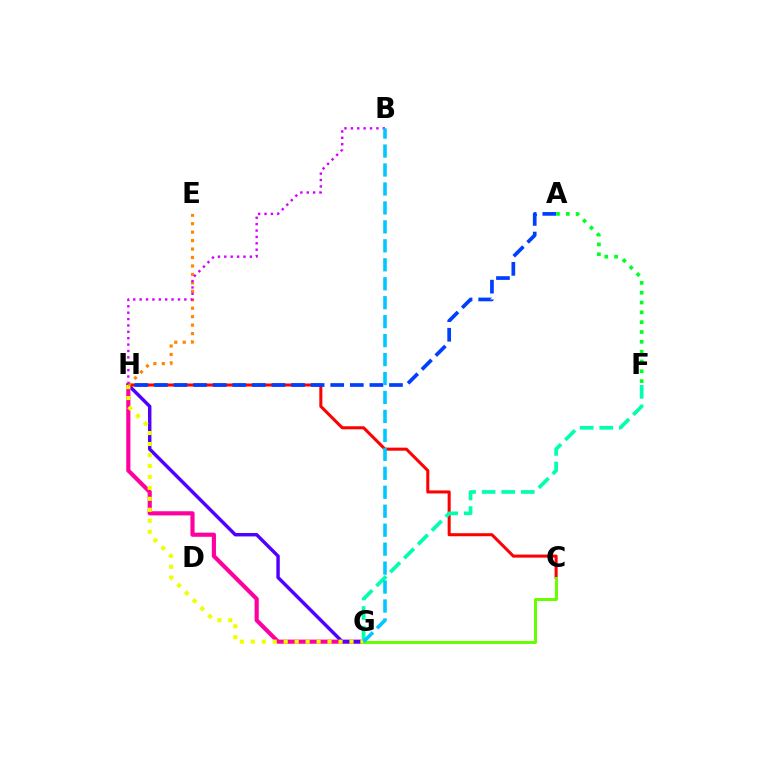{('G', 'H'): [{'color': '#ff00a0', 'line_style': 'solid', 'thickness': 2.99}, {'color': '#4f00ff', 'line_style': 'solid', 'thickness': 2.46}, {'color': '#eeff00', 'line_style': 'dotted', 'thickness': 2.98}], ('C', 'H'): [{'color': '#ff0000', 'line_style': 'solid', 'thickness': 2.19}], ('A', 'H'): [{'color': '#003fff', 'line_style': 'dashed', 'thickness': 2.66}], ('A', 'F'): [{'color': '#00ff27', 'line_style': 'dotted', 'thickness': 2.67}], ('E', 'H'): [{'color': '#ff8800', 'line_style': 'dotted', 'thickness': 2.3}], ('C', 'G'): [{'color': '#66ff00', 'line_style': 'solid', 'thickness': 2.17}], ('F', 'G'): [{'color': '#00ffaf', 'line_style': 'dashed', 'thickness': 2.66}], ('B', 'H'): [{'color': '#d600ff', 'line_style': 'dotted', 'thickness': 1.73}], ('B', 'G'): [{'color': '#00c7ff', 'line_style': 'dashed', 'thickness': 2.58}]}